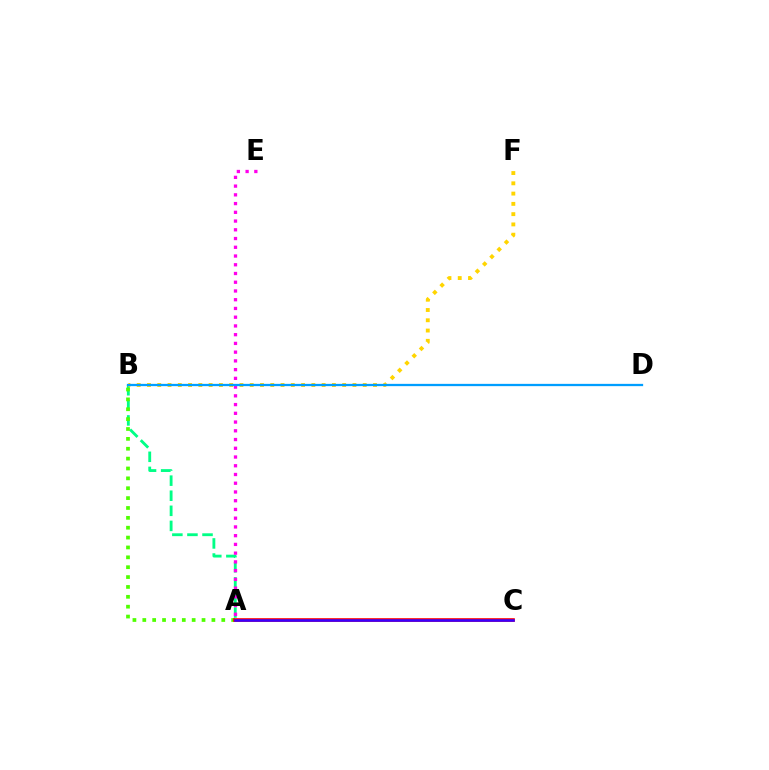{('A', 'B'): [{'color': '#00ff86', 'line_style': 'dashed', 'thickness': 2.05}, {'color': '#4fff00', 'line_style': 'dotted', 'thickness': 2.68}], ('B', 'F'): [{'color': '#ffd500', 'line_style': 'dotted', 'thickness': 2.79}], ('A', 'C'): [{'color': '#ff0000', 'line_style': 'solid', 'thickness': 2.62}, {'color': '#3700ff', 'line_style': 'solid', 'thickness': 1.85}], ('A', 'E'): [{'color': '#ff00ed', 'line_style': 'dotted', 'thickness': 2.37}], ('B', 'D'): [{'color': '#009eff', 'line_style': 'solid', 'thickness': 1.64}]}